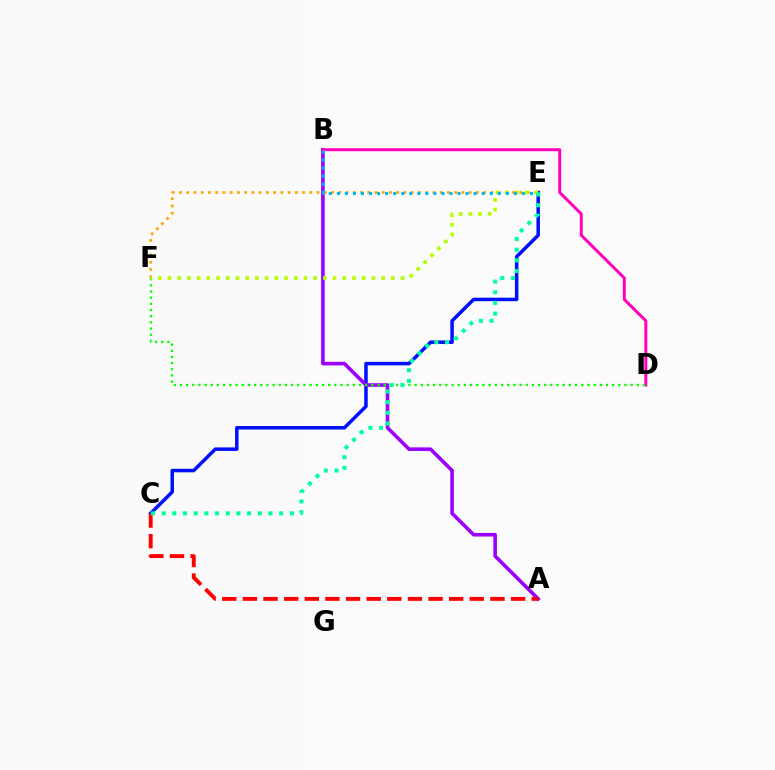{('C', 'E'): [{'color': '#0010ff', 'line_style': 'solid', 'thickness': 2.53}, {'color': '#00ff9d', 'line_style': 'dotted', 'thickness': 2.9}], ('A', 'B'): [{'color': '#9b00ff', 'line_style': 'solid', 'thickness': 2.59}], ('E', 'F'): [{'color': '#ffa500', 'line_style': 'dotted', 'thickness': 1.97}, {'color': '#b3ff00', 'line_style': 'dotted', 'thickness': 2.64}], ('B', 'D'): [{'color': '#ff00bd', 'line_style': 'solid', 'thickness': 2.14}], ('A', 'C'): [{'color': '#ff0000', 'line_style': 'dashed', 'thickness': 2.8}], ('D', 'F'): [{'color': '#08ff00', 'line_style': 'dotted', 'thickness': 1.68}], ('B', 'E'): [{'color': '#00b5ff', 'line_style': 'dotted', 'thickness': 2.19}]}